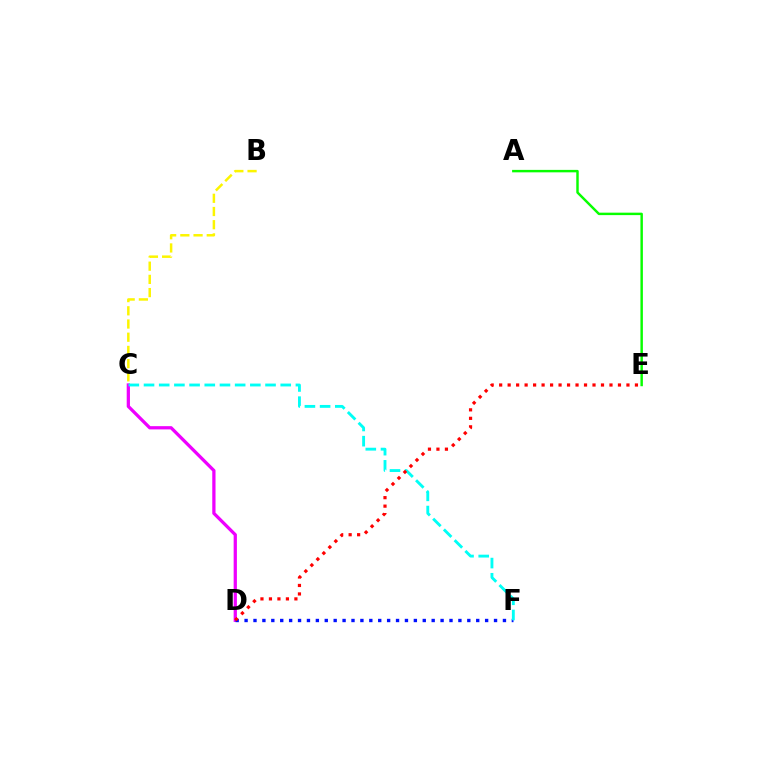{('C', 'D'): [{'color': '#ee00ff', 'line_style': 'solid', 'thickness': 2.34}], ('B', 'C'): [{'color': '#fcf500', 'line_style': 'dashed', 'thickness': 1.79}], ('A', 'E'): [{'color': '#08ff00', 'line_style': 'solid', 'thickness': 1.76}], ('D', 'F'): [{'color': '#0010ff', 'line_style': 'dotted', 'thickness': 2.42}], ('C', 'F'): [{'color': '#00fff6', 'line_style': 'dashed', 'thickness': 2.06}], ('D', 'E'): [{'color': '#ff0000', 'line_style': 'dotted', 'thickness': 2.31}]}